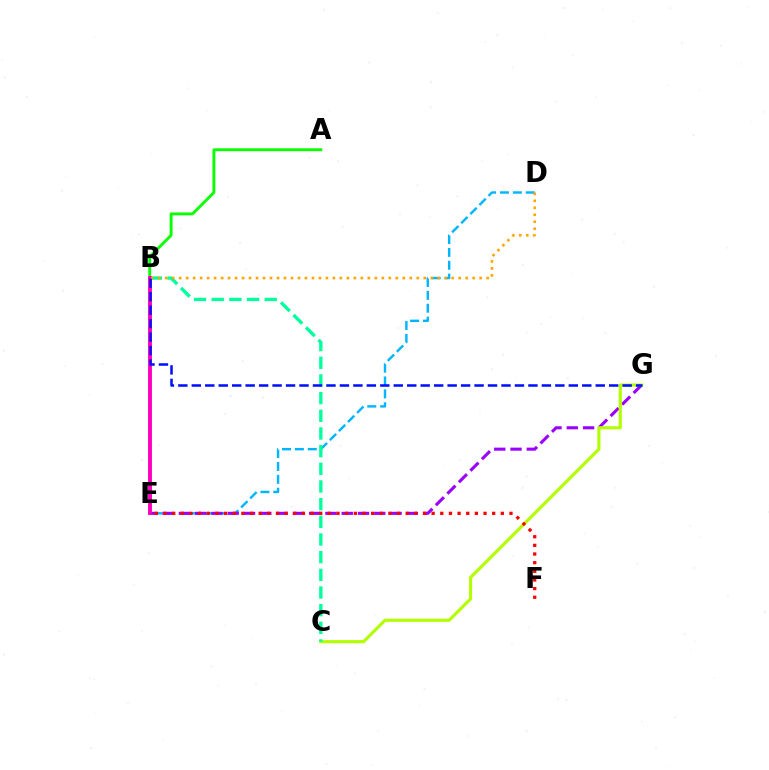{('D', 'E'): [{'color': '#00b5ff', 'line_style': 'dashed', 'thickness': 1.75}], ('E', 'G'): [{'color': '#9b00ff', 'line_style': 'dashed', 'thickness': 2.21}], ('A', 'B'): [{'color': '#08ff00', 'line_style': 'solid', 'thickness': 2.07}], ('C', 'G'): [{'color': '#b3ff00', 'line_style': 'solid', 'thickness': 2.25}], ('B', 'C'): [{'color': '#00ff9d', 'line_style': 'dashed', 'thickness': 2.4}], ('B', 'E'): [{'color': '#ff00bd', 'line_style': 'solid', 'thickness': 2.8}], ('B', 'D'): [{'color': '#ffa500', 'line_style': 'dotted', 'thickness': 1.9}], ('B', 'G'): [{'color': '#0010ff', 'line_style': 'dashed', 'thickness': 1.83}], ('E', 'F'): [{'color': '#ff0000', 'line_style': 'dotted', 'thickness': 2.35}]}